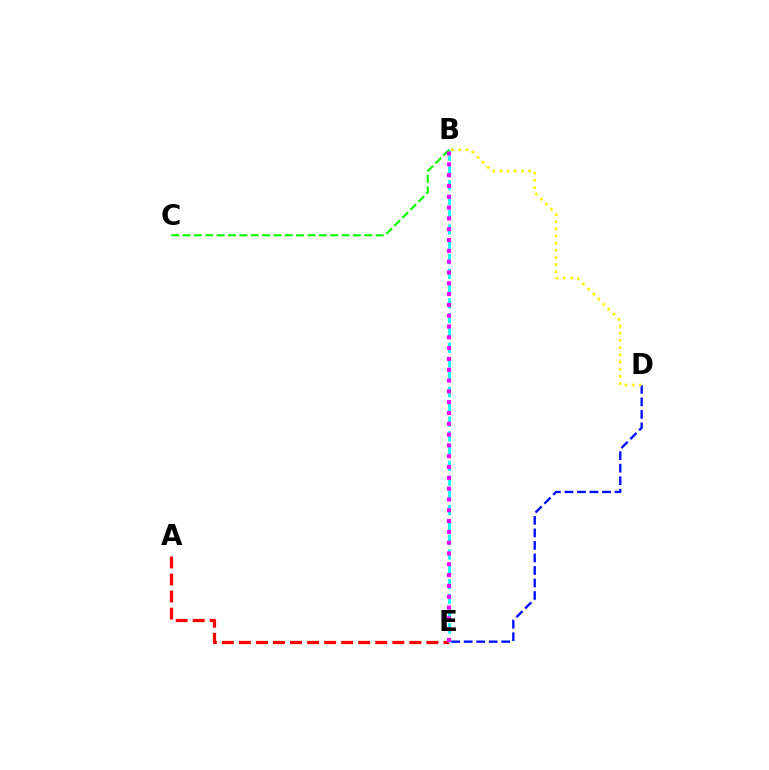{('D', 'E'): [{'color': '#0010ff', 'line_style': 'dashed', 'thickness': 1.7}], ('B', 'D'): [{'color': '#fcf500', 'line_style': 'dotted', 'thickness': 1.95}], ('A', 'E'): [{'color': '#ff0000', 'line_style': 'dashed', 'thickness': 2.32}], ('B', 'E'): [{'color': '#00fff6', 'line_style': 'dashed', 'thickness': 2.01}, {'color': '#ee00ff', 'line_style': 'dotted', 'thickness': 2.94}], ('B', 'C'): [{'color': '#08ff00', 'line_style': 'dashed', 'thickness': 1.54}]}